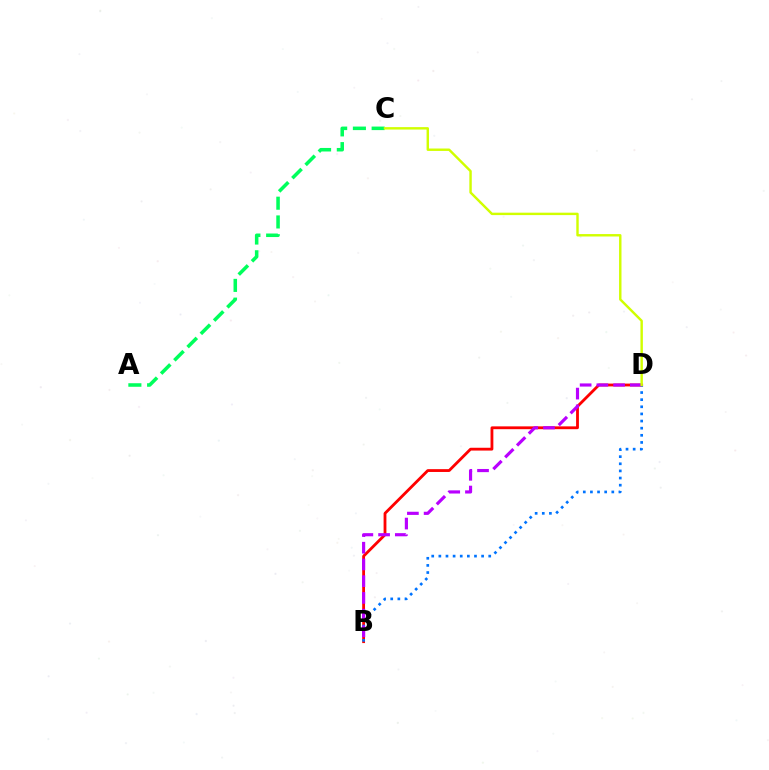{('A', 'C'): [{'color': '#00ff5c', 'line_style': 'dashed', 'thickness': 2.55}], ('B', 'D'): [{'color': '#ff0000', 'line_style': 'solid', 'thickness': 2.03}, {'color': '#0074ff', 'line_style': 'dotted', 'thickness': 1.94}, {'color': '#b900ff', 'line_style': 'dashed', 'thickness': 2.27}], ('C', 'D'): [{'color': '#d1ff00', 'line_style': 'solid', 'thickness': 1.75}]}